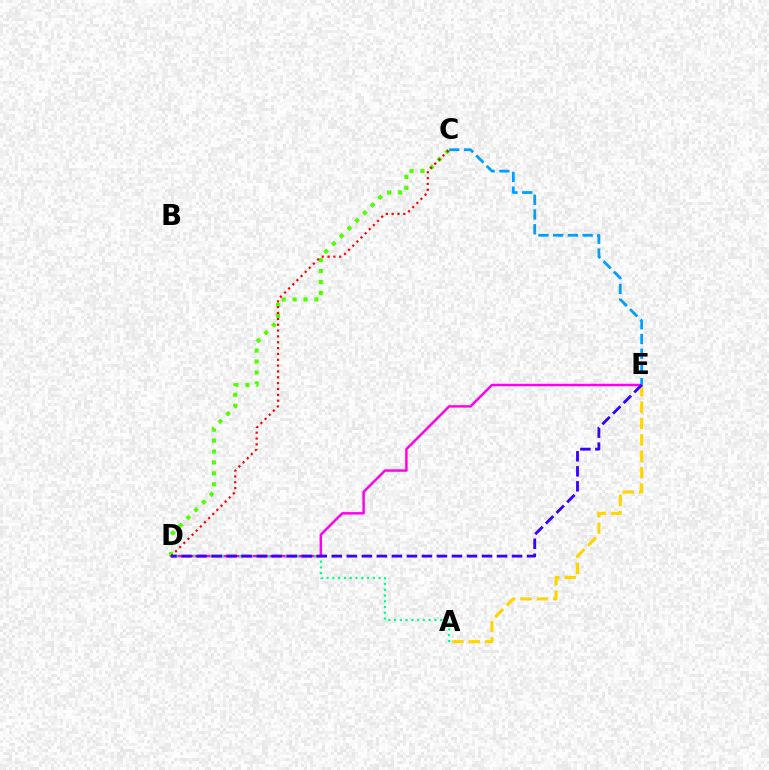{('A', 'E'): [{'color': '#ffd500', 'line_style': 'dashed', 'thickness': 2.23}], ('D', 'E'): [{'color': '#ff00ed', 'line_style': 'solid', 'thickness': 1.77}, {'color': '#3700ff', 'line_style': 'dashed', 'thickness': 2.04}], ('C', 'D'): [{'color': '#4fff00', 'line_style': 'dotted', 'thickness': 2.97}, {'color': '#ff0000', 'line_style': 'dotted', 'thickness': 1.59}], ('A', 'D'): [{'color': '#00ff86', 'line_style': 'dotted', 'thickness': 1.56}], ('C', 'E'): [{'color': '#009eff', 'line_style': 'dashed', 'thickness': 2.0}]}